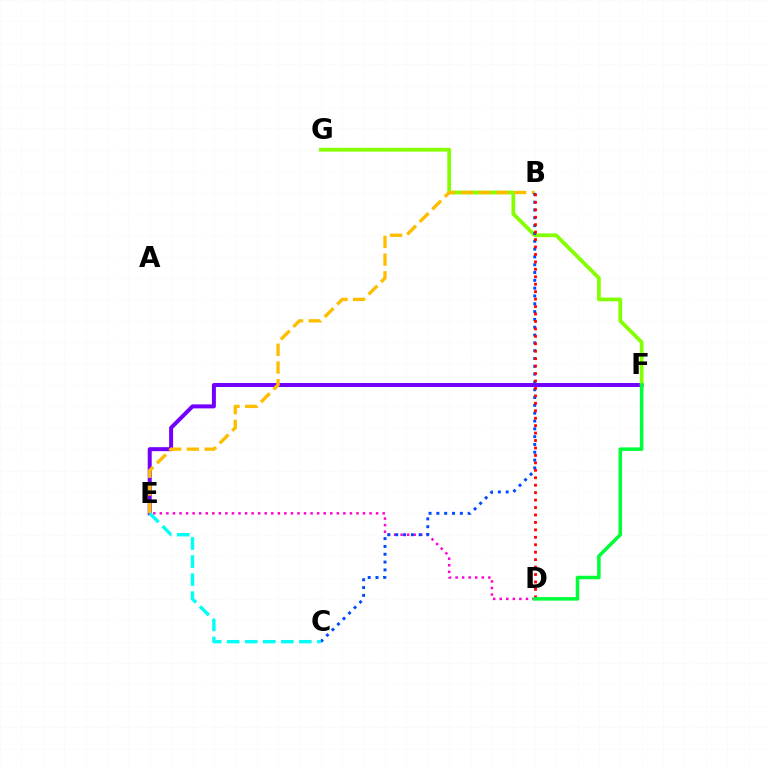{('E', 'F'): [{'color': '#7200ff', 'line_style': 'solid', 'thickness': 2.87}], ('F', 'G'): [{'color': '#84ff00', 'line_style': 'solid', 'thickness': 2.71}], ('B', 'E'): [{'color': '#ffbd00', 'line_style': 'dashed', 'thickness': 2.41}], ('D', 'E'): [{'color': '#ff00cf', 'line_style': 'dotted', 'thickness': 1.78}], ('B', 'C'): [{'color': '#004bff', 'line_style': 'dotted', 'thickness': 2.12}], ('B', 'D'): [{'color': '#ff0000', 'line_style': 'dotted', 'thickness': 2.02}], ('C', 'E'): [{'color': '#00fff6', 'line_style': 'dashed', 'thickness': 2.45}], ('D', 'F'): [{'color': '#00ff39', 'line_style': 'solid', 'thickness': 2.54}]}